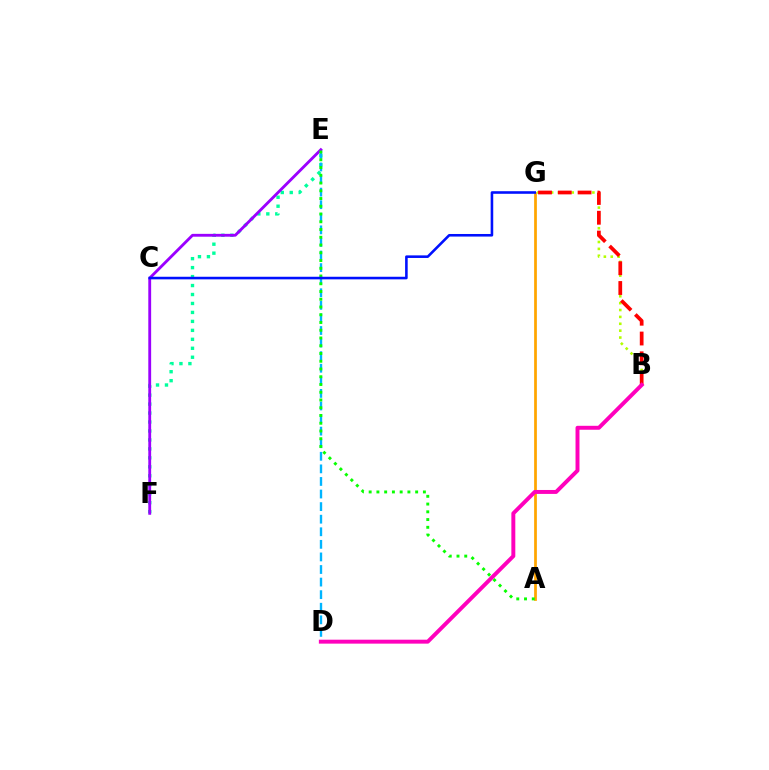{('E', 'F'): [{'color': '#00ff9d', 'line_style': 'dotted', 'thickness': 2.44}, {'color': '#9b00ff', 'line_style': 'solid', 'thickness': 2.05}], ('D', 'E'): [{'color': '#00b5ff', 'line_style': 'dashed', 'thickness': 1.71}], ('B', 'G'): [{'color': '#b3ff00', 'line_style': 'dotted', 'thickness': 1.87}, {'color': '#ff0000', 'line_style': 'dashed', 'thickness': 2.69}], ('A', 'G'): [{'color': '#ffa500', 'line_style': 'solid', 'thickness': 1.97}], ('A', 'E'): [{'color': '#08ff00', 'line_style': 'dotted', 'thickness': 2.11}], ('C', 'G'): [{'color': '#0010ff', 'line_style': 'solid', 'thickness': 1.86}], ('B', 'D'): [{'color': '#ff00bd', 'line_style': 'solid', 'thickness': 2.84}]}